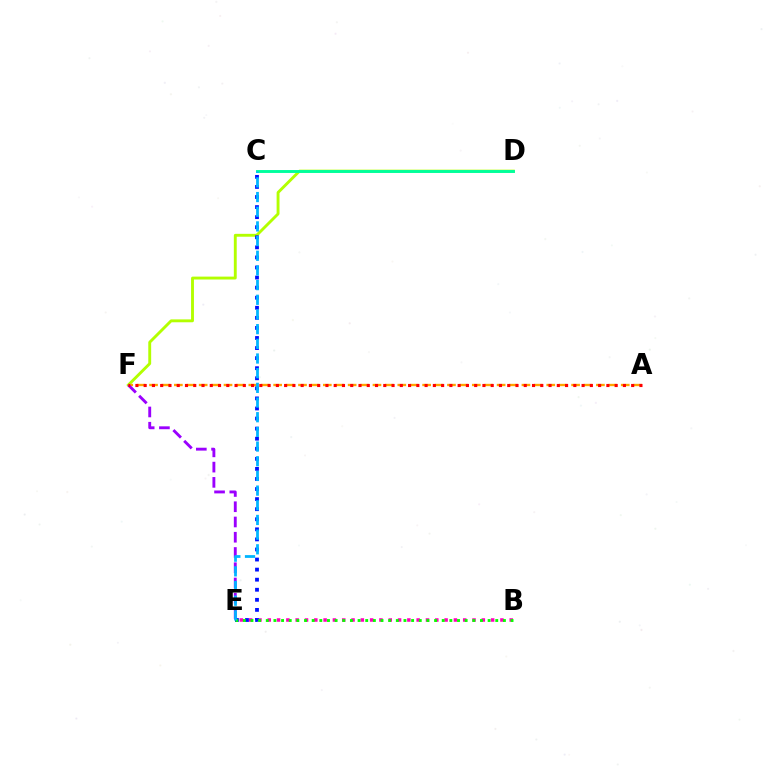{('D', 'F'): [{'color': '#b3ff00', 'line_style': 'solid', 'thickness': 2.08}], ('B', 'E'): [{'color': '#ff00bd', 'line_style': 'dotted', 'thickness': 2.53}, {'color': '#08ff00', 'line_style': 'dotted', 'thickness': 2.08}], ('A', 'F'): [{'color': '#ffa500', 'line_style': 'dashed', 'thickness': 1.69}, {'color': '#ff0000', 'line_style': 'dotted', 'thickness': 2.25}], ('E', 'F'): [{'color': '#9b00ff', 'line_style': 'dashed', 'thickness': 2.07}], ('C', 'E'): [{'color': '#0010ff', 'line_style': 'dotted', 'thickness': 2.74}, {'color': '#00b5ff', 'line_style': 'dashed', 'thickness': 1.99}], ('C', 'D'): [{'color': '#00ff9d', 'line_style': 'solid', 'thickness': 2.09}]}